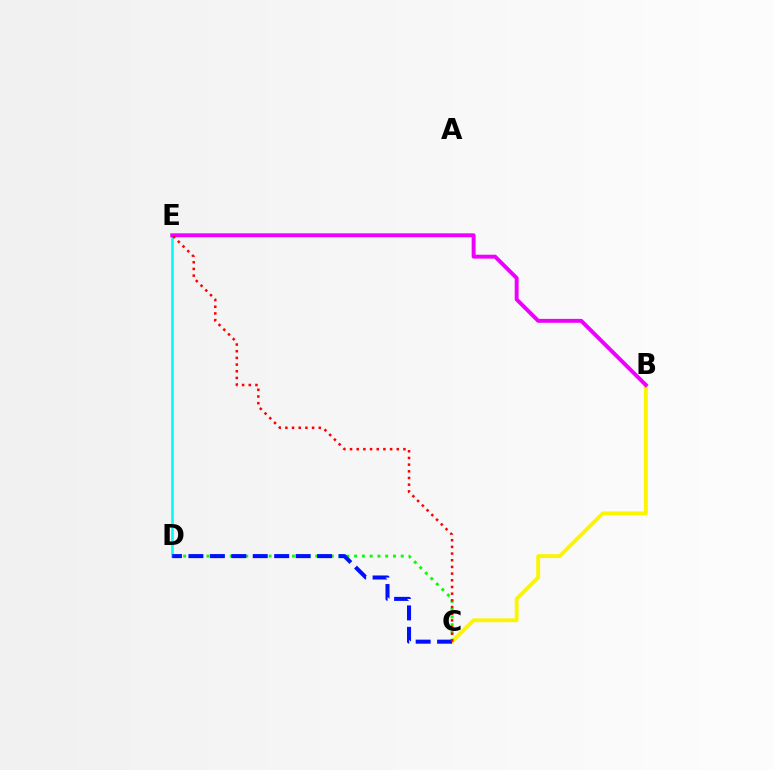{('D', 'E'): [{'color': '#00fff6', 'line_style': 'solid', 'thickness': 1.92}], ('B', 'C'): [{'color': '#fcf500', 'line_style': 'solid', 'thickness': 2.78}], ('B', 'E'): [{'color': '#ee00ff', 'line_style': 'solid', 'thickness': 2.82}], ('C', 'D'): [{'color': '#08ff00', 'line_style': 'dotted', 'thickness': 2.11}, {'color': '#0010ff', 'line_style': 'dashed', 'thickness': 2.91}], ('C', 'E'): [{'color': '#ff0000', 'line_style': 'dotted', 'thickness': 1.81}]}